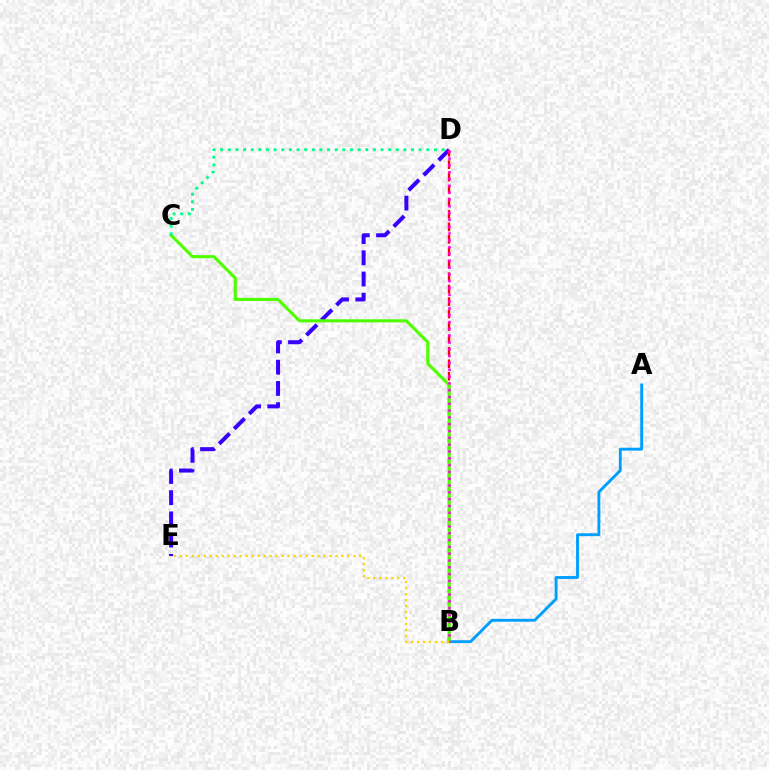{('D', 'E'): [{'color': '#3700ff', 'line_style': 'dashed', 'thickness': 2.88}], ('A', 'B'): [{'color': '#009eff', 'line_style': 'solid', 'thickness': 2.07}], ('B', 'D'): [{'color': '#ff0000', 'line_style': 'dashed', 'thickness': 1.69}, {'color': '#ff00ed', 'line_style': 'dotted', 'thickness': 1.85}], ('B', 'C'): [{'color': '#4fff00', 'line_style': 'solid', 'thickness': 2.23}], ('C', 'D'): [{'color': '#00ff86', 'line_style': 'dotted', 'thickness': 2.07}], ('B', 'E'): [{'color': '#ffd500', 'line_style': 'dotted', 'thickness': 1.63}]}